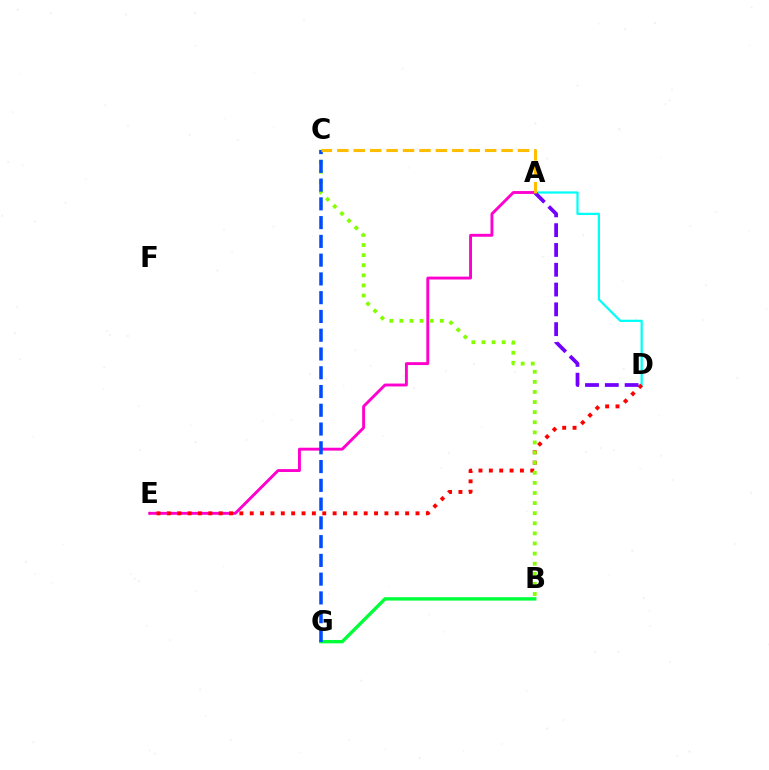{('A', 'D'): [{'color': '#00fff6', 'line_style': 'solid', 'thickness': 1.62}, {'color': '#7200ff', 'line_style': 'dashed', 'thickness': 2.69}], ('A', 'E'): [{'color': '#ff00cf', 'line_style': 'solid', 'thickness': 2.08}], ('D', 'E'): [{'color': '#ff0000', 'line_style': 'dotted', 'thickness': 2.81}], ('B', 'C'): [{'color': '#84ff00', 'line_style': 'dotted', 'thickness': 2.74}], ('B', 'G'): [{'color': '#00ff39', 'line_style': 'solid', 'thickness': 2.43}], ('C', 'G'): [{'color': '#004bff', 'line_style': 'dashed', 'thickness': 2.55}], ('A', 'C'): [{'color': '#ffbd00', 'line_style': 'dashed', 'thickness': 2.23}]}